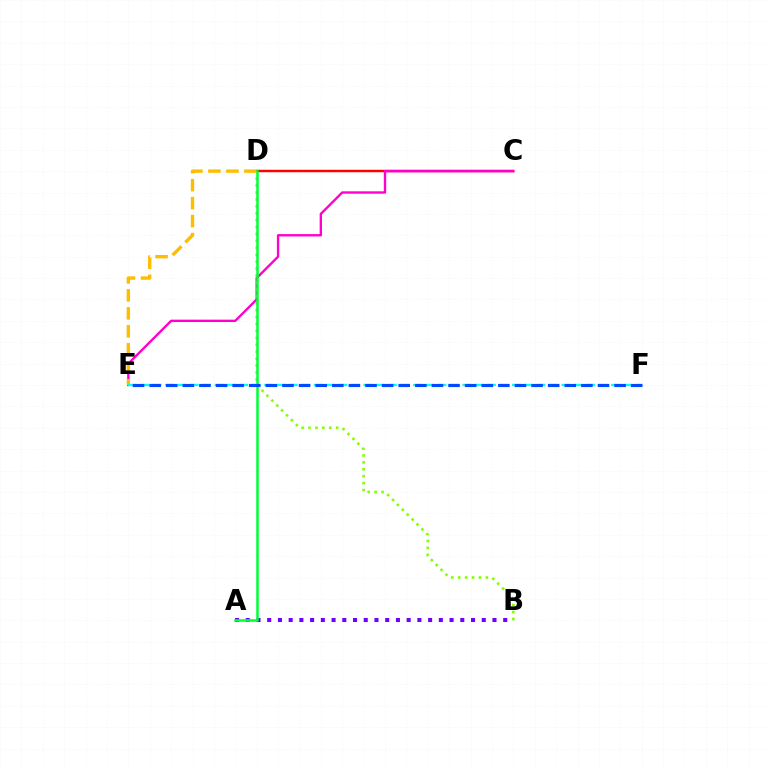{('C', 'D'): [{'color': '#ff0000', 'line_style': 'solid', 'thickness': 1.77}], ('C', 'E'): [{'color': '#ff00cf', 'line_style': 'solid', 'thickness': 1.7}], ('D', 'E'): [{'color': '#ffbd00', 'line_style': 'dashed', 'thickness': 2.44}], ('A', 'B'): [{'color': '#7200ff', 'line_style': 'dotted', 'thickness': 2.91}], ('E', 'F'): [{'color': '#00fff6', 'line_style': 'dashed', 'thickness': 1.68}, {'color': '#004bff', 'line_style': 'dashed', 'thickness': 2.26}], ('B', 'D'): [{'color': '#84ff00', 'line_style': 'dotted', 'thickness': 1.88}], ('A', 'D'): [{'color': '#00ff39', 'line_style': 'solid', 'thickness': 1.81}]}